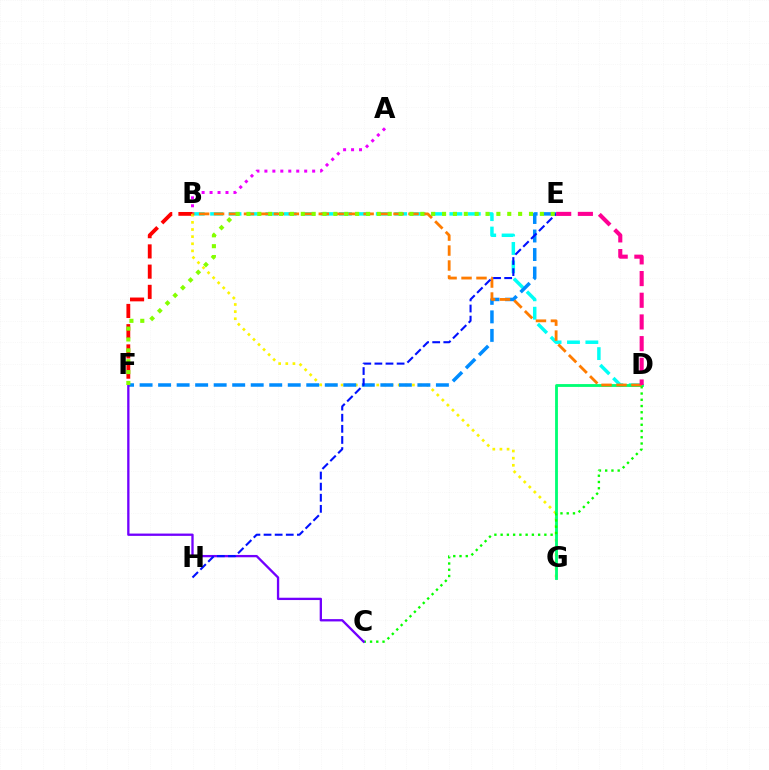{('B', 'D'): [{'color': '#00fff6', 'line_style': 'dashed', 'thickness': 2.5}, {'color': '#ff7c00', 'line_style': 'dashed', 'thickness': 2.03}], ('A', 'B'): [{'color': '#ee00ff', 'line_style': 'dotted', 'thickness': 2.16}], ('B', 'F'): [{'color': '#ff0000', 'line_style': 'dashed', 'thickness': 2.75}], ('B', 'G'): [{'color': '#fcf500', 'line_style': 'dotted', 'thickness': 1.94}], ('E', 'F'): [{'color': '#008cff', 'line_style': 'dashed', 'thickness': 2.52}, {'color': '#84ff00', 'line_style': 'dotted', 'thickness': 2.95}], ('D', 'G'): [{'color': '#00ff74', 'line_style': 'solid', 'thickness': 2.03}], ('C', 'D'): [{'color': '#08ff00', 'line_style': 'dotted', 'thickness': 1.7}], ('C', 'F'): [{'color': '#7200ff', 'line_style': 'solid', 'thickness': 1.67}], ('E', 'H'): [{'color': '#0010ff', 'line_style': 'dashed', 'thickness': 1.51}], ('D', 'E'): [{'color': '#ff0094', 'line_style': 'dashed', 'thickness': 2.95}]}